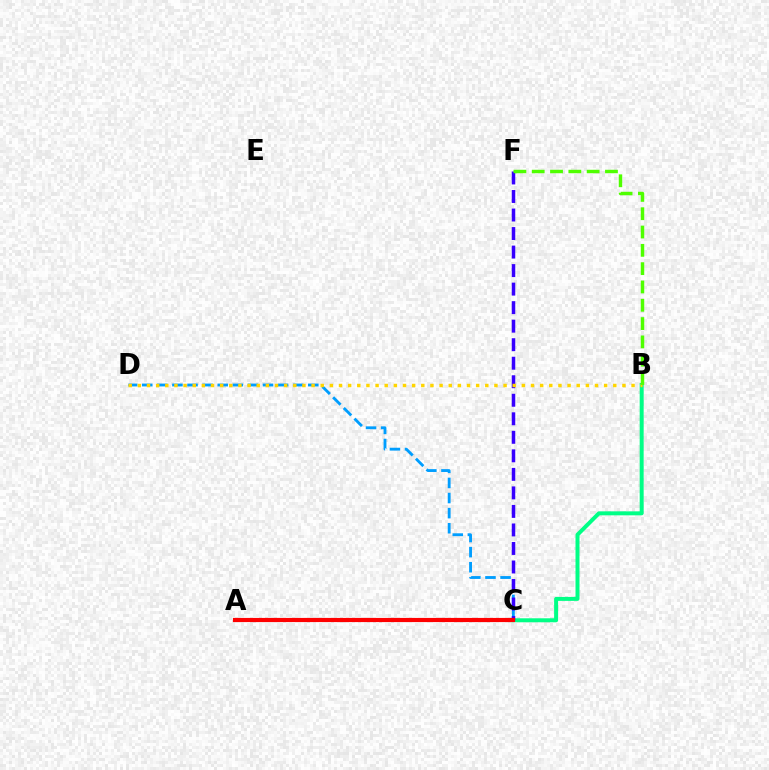{('B', 'C'): [{'color': '#00ff86', 'line_style': 'solid', 'thickness': 2.87}], ('A', 'C'): [{'color': '#ff00ed', 'line_style': 'dashed', 'thickness': 1.56}, {'color': '#ff0000', 'line_style': 'solid', 'thickness': 2.99}], ('C', 'D'): [{'color': '#009eff', 'line_style': 'dashed', 'thickness': 2.05}], ('C', 'F'): [{'color': '#3700ff', 'line_style': 'dashed', 'thickness': 2.52}], ('B', 'D'): [{'color': '#ffd500', 'line_style': 'dotted', 'thickness': 2.48}], ('B', 'F'): [{'color': '#4fff00', 'line_style': 'dashed', 'thickness': 2.49}]}